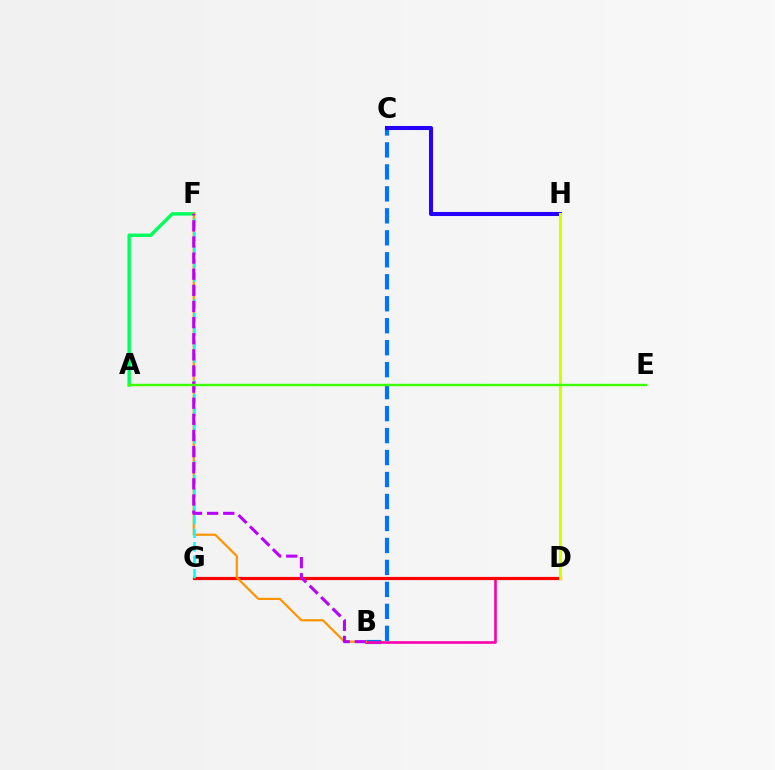{('B', 'C'): [{'color': '#0074ff', 'line_style': 'dashed', 'thickness': 2.99}], ('A', 'F'): [{'color': '#00ff5c', 'line_style': 'solid', 'thickness': 2.47}], ('B', 'D'): [{'color': '#ff00ac', 'line_style': 'solid', 'thickness': 1.88}], ('D', 'G'): [{'color': '#ff0000', 'line_style': 'solid', 'thickness': 2.3}], ('B', 'F'): [{'color': '#ff9400', 'line_style': 'solid', 'thickness': 1.59}, {'color': '#b900ff', 'line_style': 'dashed', 'thickness': 2.19}], ('C', 'H'): [{'color': '#2500ff', 'line_style': 'solid', 'thickness': 2.92}], ('F', 'G'): [{'color': '#00fff6', 'line_style': 'dashed', 'thickness': 1.83}], ('D', 'H'): [{'color': '#d1ff00', 'line_style': 'solid', 'thickness': 2.23}], ('A', 'E'): [{'color': '#3dff00', 'line_style': 'solid', 'thickness': 1.73}]}